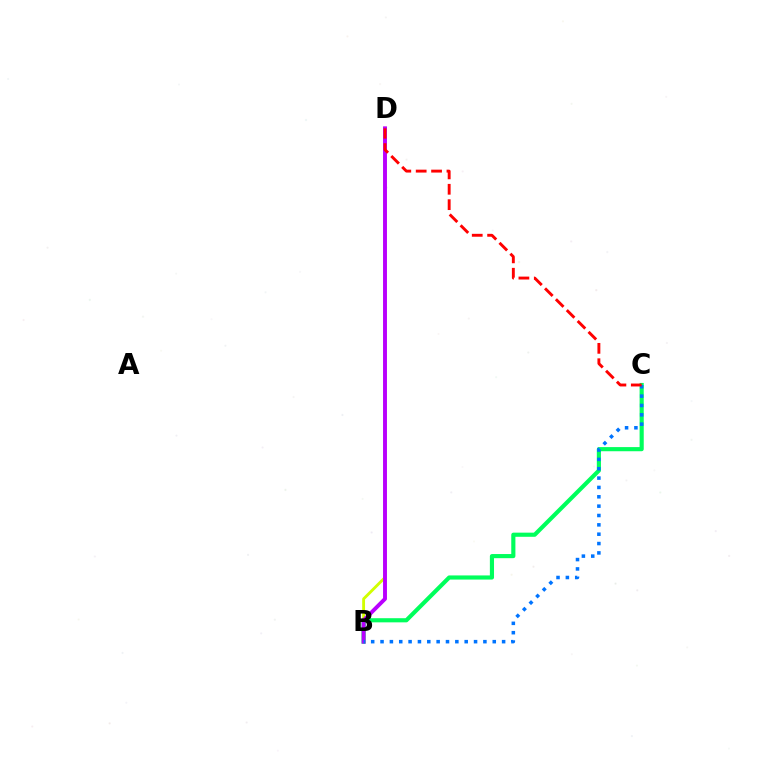{('B', 'D'): [{'color': '#d1ff00', 'line_style': 'solid', 'thickness': 2.06}, {'color': '#b900ff', 'line_style': 'solid', 'thickness': 2.81}], ('B', 'C'): [{'color': '#00ff5c', 'line_style': 'solid', 'thickness': 2.98}, {'color': '#0074ff', 'line_style': 'dotted', 'thickness': 2.54}], ('C', 'D'): [{'color': '#ff0000', 'line_style': 'dashed', 'thickness': 2.09}]}